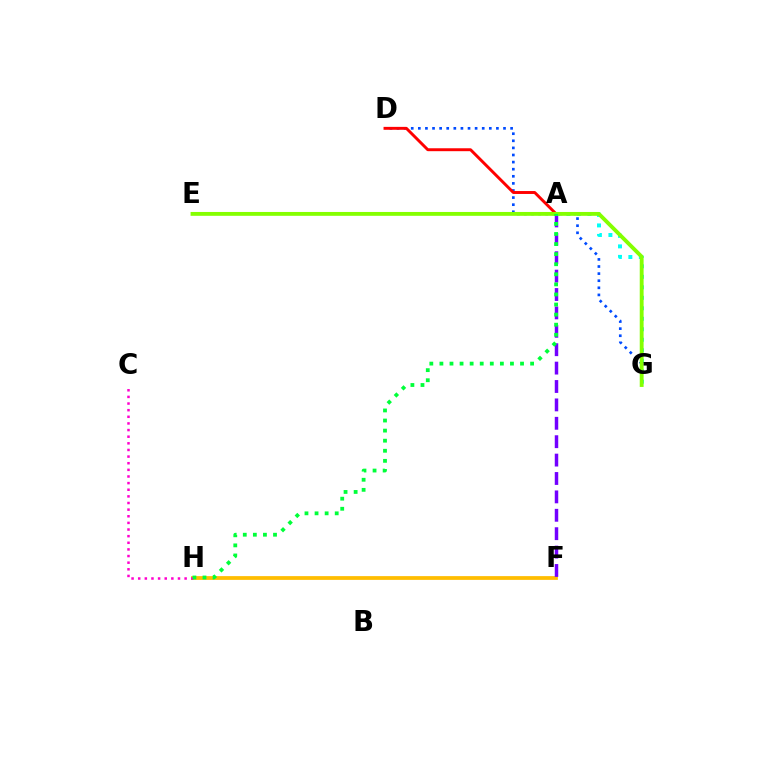{('D', 'G'): [{'color': '#004bff', 'line_style': 'dotted', 'thickness': 1.93}], ('F', 'H'): [{'color': '#ffbd00', 'line_style': 'solid', 'thickness': 2.71}], ('C', 'H'): [{'color': '#ff00cf', 'line_style': 'dotted', 'thickness': 1.8}], ('A', 'D'): [{'color': '#ff0000', 'line_style': 'solid', 'thickness': 2.1}], ('A', 'G'): [{'color': '#00fff6', 'line_style': 'dotted', 'thickness': 2.85}], ('A', 'F'): [{'color': '#7200ff', 'line_style': 'dashed', 'thickness': 2.5}], ('E', 'G'): [{'color': '#84ff00', 'line_style': 'solid', 'thickness': 2.78}], ('A', 'H'): [{'color': '#00ff39', 'line_style': 'dotted', 'thickness': 2.74}]}